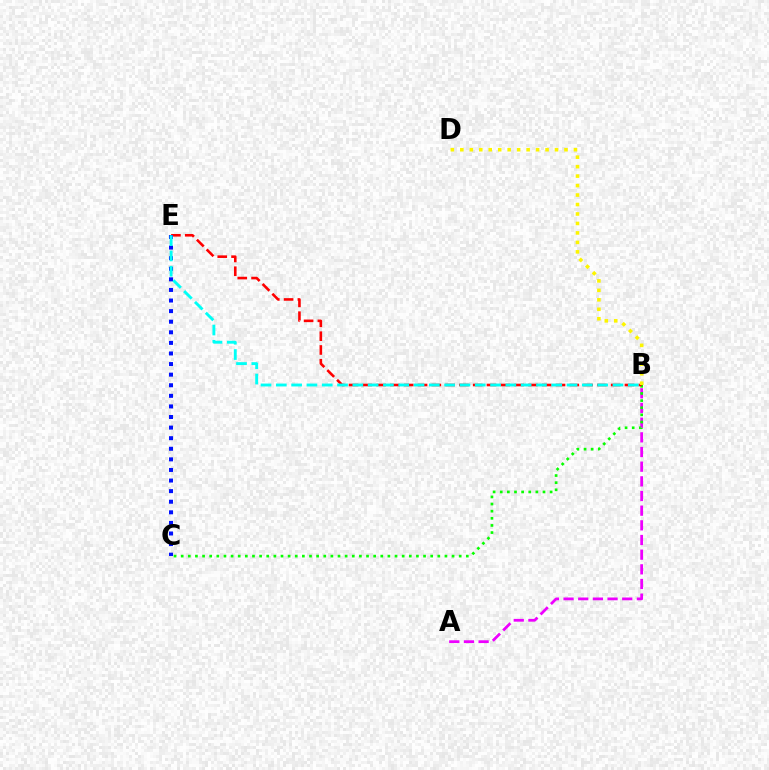{('A', 'B'): [{'color': '#ee00ff', 'line_style': 'dashed', 'thickness': 1.99}], ('B', 'C'): [{'color': '#08ff00', 'line_style': 'dotted', 'thickness': 1.94}], ('B', 'E'): [{'color': '#ff0000', 'line_style': 'dashed', 'thickness': 1.87}, {'color': '#00fff6', 'line_style': 'dashed', 'thickness': 2.08}], ('C', 'E'): [{'color': '#0010ff', 'line_style': 'dotted', 'thickness': 2.88}], ('B', 'D'): [{'color': '#fcf500', 'line_style': 'dotted', 'thickness': 2.57}]}